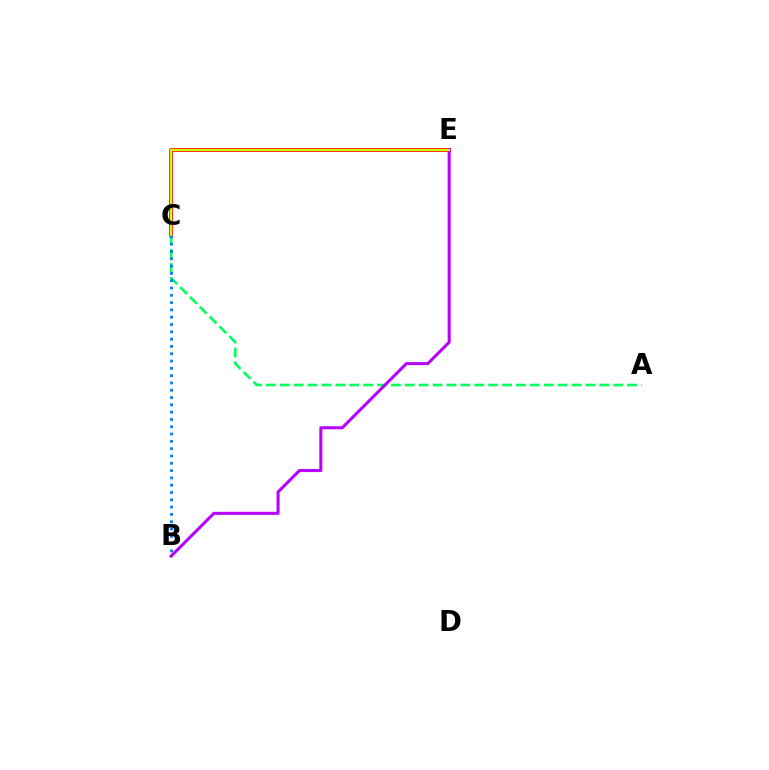{('A', 'C'): [{'color': '#00ff5c', 'line_style': 'dashed', 'thickness': 1.89}], ('C', 'E'): [{'color': '#ff0000', 'line_style': 'solid', 'thickness': 2.65}, {'color': '#d1ff00', 'line_style': 'solid', 'thickness': 1.55}], ('B', 'C'): [{'color': '#0074ff', 'line_style': 'dotted', 'thickness': 1.98}], ('B', 'E'): [{'color': '#b900ff', 'line_style': 'solid', 'thickness': 2.2}]}